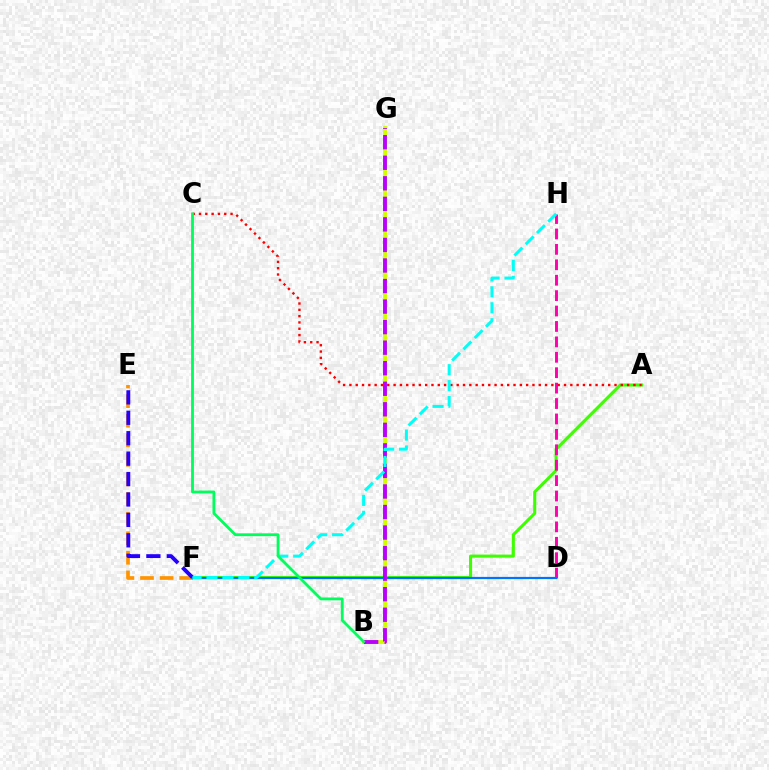{('A', 'F'): [{'color': '#3dff00', 'line_style': 'solid', 'thickness': 2.21}], ('D', 'H'): [{'color': '#ff00ac', 'line_style': 'dashed', 'thickness': 2.09}], ('A', 'C'): [{'color': '#ff0000', 'line_style': 'dotted', 'thickness': 1.71}], ('E', 'F'): [{'color': '#ff9400', 'line_style': 'dashed', 'thickness': 2.66}, {'color': '#2500ff', 'line_style': 'dashed', 'thickness': 2.77}], ('D', 'F'): [{'color': '#0074ff', 'line_style': 'solid', 'thickness': 1.6}], ('B', 'G'): [{'color': '#d1ff00', 'line_style': 'solid', 'thickness': 2.81}, {'color': '#b900ff', 'line_style': 'dashed', 'thickness': 2.79}], ('F', 'H'): [{'color': '#00fff6', 'line_style': 'dashed', 'thickness': 2.16}], ('B', 'C'): [{'color': '#00ff5c', 'line_style': 'solid', 'thickness': 2.03}]}